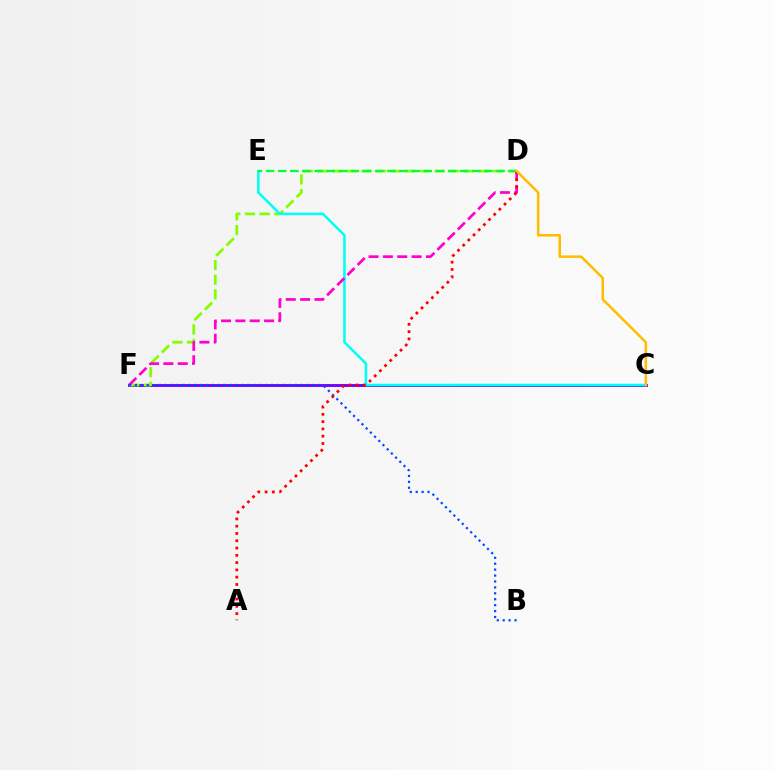{('C', 'F'): [{'color': '#7200ff', 'line_style': 'solid', 'thickness': 2.08}], ('D', 'F'): [{'color': '#84ff00', 'line_style': 'dashed', 'thickness': 1.99}, {'color': '#ff00cf', 'line_style': 'dashed', 'thickness': 1.95}], ('C', 'E'): [{'color': '#00fff6', 'line_style': 'solid', 'thickness': 1.82}], ('B', 'F'): [{'color': '#004bff', 'line_style': 'dotted', 'thickness': 1.61}], ('D', 'E'): [{'color': '#00ff39', 'line_style': 'dashed', 'thickness': 1.65}], ('A', 'D'): [{'color': '#ff0000', 'line_style': 'dotted', 'thickness': 1.98}], ('C', 'D'): [{'color': '#ffbd00', 'line_style': 'solid', 'thickness': 1.82}]}